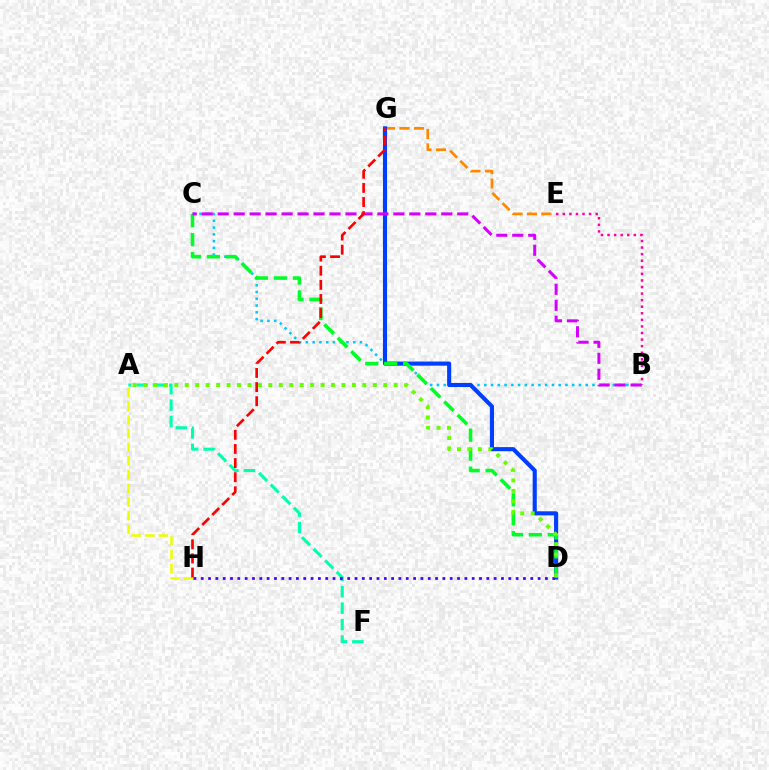{('A', 'F'): [{'color': '#00ffaf', 'line_style': 'dashed', 'thickness': 2.23}], ('B', 'C'): [{'color': '#00c7ff', 'line_style': 'dotted', 'thickness': 1.84}, {'color': '#d600ff', 'line_style': 'dashed', 'thickness': 2.17}], ('E', 'G'): [{'color': '#ff8800', 'line_style': 'dashed', 'thickness': 1.96}], ('A', 'H'): [{'color': '#eeff00', 'line_style': 'dashed', 'thickness': 1.86}], ('D', 'G'): [{'color': '#003fff', 'line_style': 'solid', 'thickness': 2.96}], ('B', 'E'): [{'color': '#ff00a0', 'line_style': 'dotted', 'thickness': 1.79}], ('C', 'D'): [{'color': '#00ff27', 'line_style': 'dashed', 'thickness': 2.58}], ('D', 'H'): [{'color': '#4f00ff', 'line_style': 'dotted', 'thickness': 1.99}], ('A', 'D'): [{'color': '#66ff00', 'line_style': 'dotted', 'thickness': 2.84}], ('G', 'H'): [{'color': '#ff0000', 'line_style': 'dashed', 'thickness': 1.92}]}